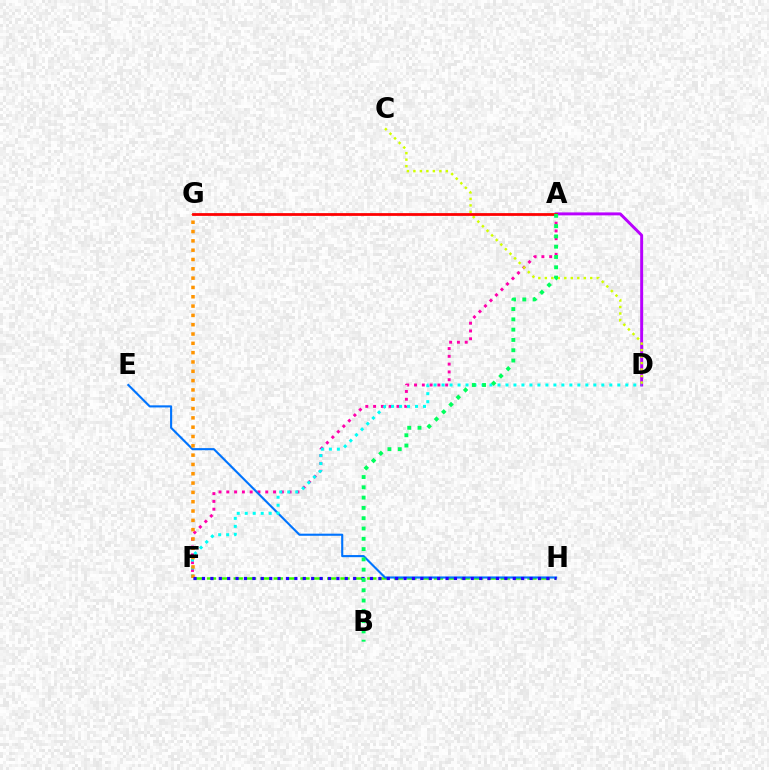{('A', 'D'): [{'color': '#b900ff', 'line_style': 'solid', 'thickness': 2.13}], ('A', 'F'): [{'color': '#ff00ac', 'line_style': 'dotted', 'thickness': 2.12}], ('F', 'H'): [{'color': '#3dff00', 'line_style': 'dashed', 'thickness': 1.81}, {'color': '#2500ff', 'line_style': 'dotted', 'thickness': 2.28}], ('E', 'H'): [{'color': '#0074ff', 'line_style': 'solid', 'thickness': 1.52}], ('C', 'D'): [{'color': '#d1ff00', 'line_style': 'dotted', 'thickness': 1.76}], ('D', 'F'): [{'color': '#00fff6', 'line_style': 'dotted', 'thickness': 2.17}], ('F', 'G'): [{'color': '#ff9400', 'line_style': 'dotted', 'thickness': 2.53}], ('A', 'G'): [{'color': '#ff0000', 'line_style': 'solid', 'thickness': 1.99}], ('A', 'B'): [{'color': '#00ff5c', 'line_style': 'dotted', 'thickness': 2.8}]}